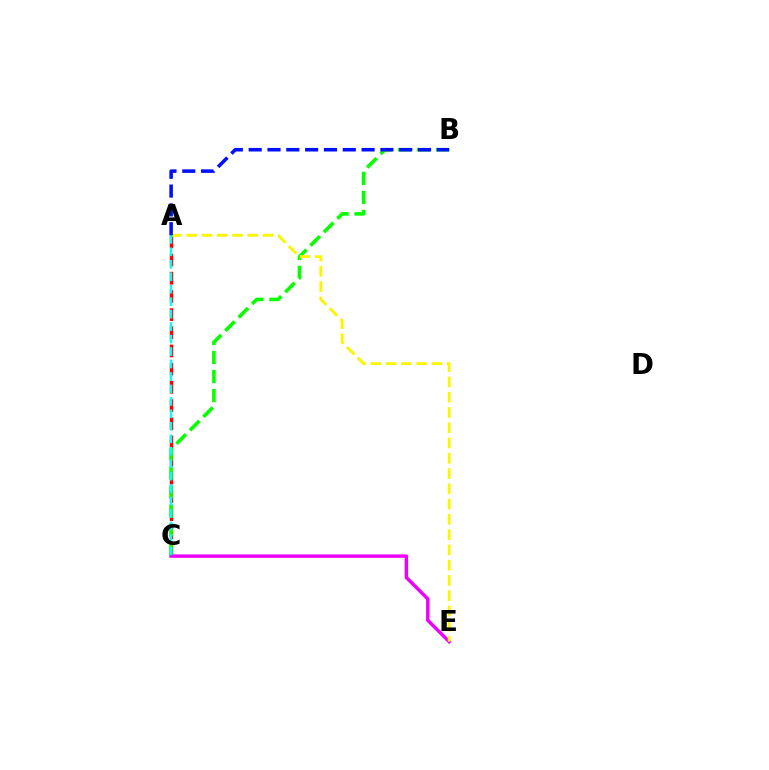{('A', 'C'): [{'color': '#ff0000', 'line_style': 'dashed', 'thickness': 2.47}, {'color': '#00fff6', 'line_style': 'dashed', 'thickness': 1.69}], ('B', 'C'): [{'color': '#08ff00', 'line_style': 'dashed', 'thickness': 2.58}], ('C', 'E'): [{'color': '#ee00ff', 'line_style': 'solid', 'thickness': 2.47}], ('A', 'E'): [{'color': '#fcf500', 'line_style': 'dashed', 'thickness': 2.07}], ('A', 'B'): [{'color': '#0010ff', 'line_style': 'dashed', 'thickness': 2.56}]}